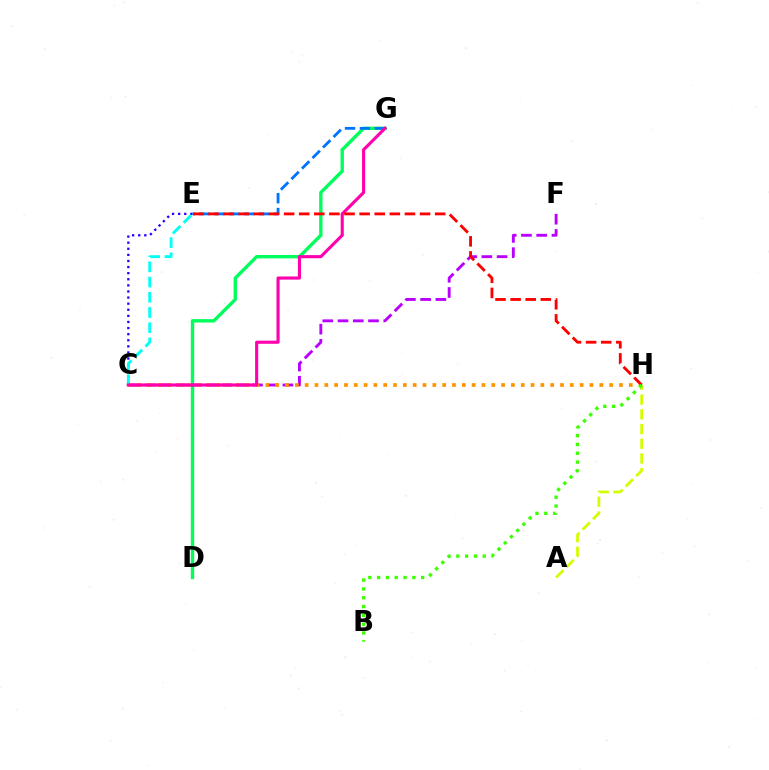{('D', 'G'): [{'color': '#00ff5c', 'line_style': 'solid', 'thickness': 2.43}], ('C', 'E'): [{'color': '#2500ff', 'line_style': 'dotted', 'thickness': 1.66}, {'color': '#00fff6', 'line_style': 'dashed', 'thickness': 2.07}], ('C', 'F'): [{'color': '#b900ff', 'line_style': 'dashed', 'thickness': 2.07}], ('C', 'H'): [{'color': '#ff9400', 'line_style': 'dotted', 'thickness': 2.67}], ('E', 'G'): [{'color': '#0074ff', 'line_style': 'dashed', 'thickness': 2.02}], ('A', 'H'): [{'color': '#d1ff00', 'line_style': 'dashed', 'thickness': 2.0}], ('C', 'G'): [{'color': '#ff00ac', 'line_style': 'solid', 'thickness': 2.24}], ('E', 'H'): [{'color': '#ff0000', 'line_style': 'dashed', 'thickness': 2.05}], ('B', 'H'): [{'color': '#3dff00', 'line_style': 'dotted', 'thickness': 2.39}]}